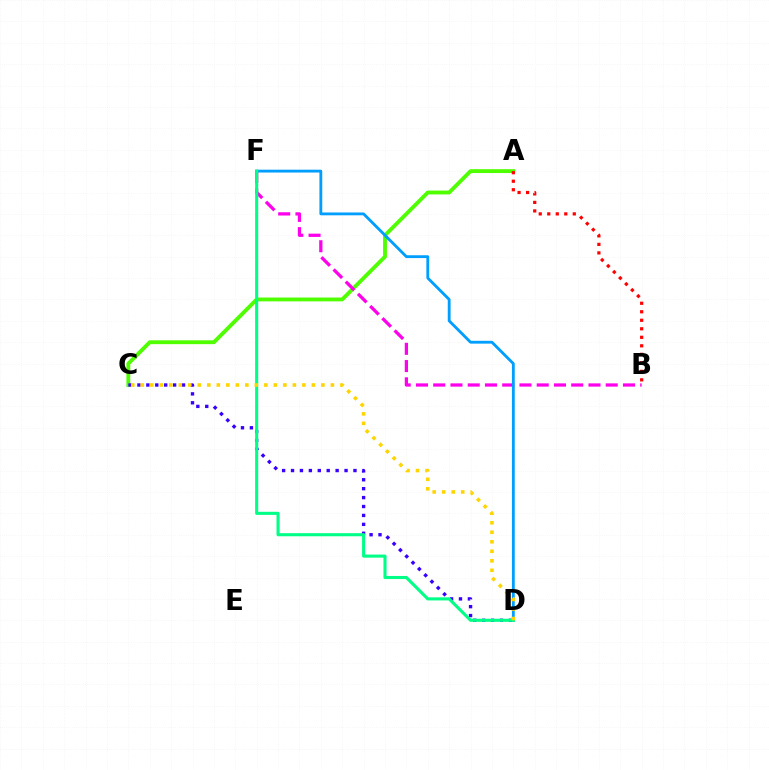{('A', 'C'): [{'color': '#4fff00', 'line_style': 'solid', 'thickness': 2.77}], ('B', 'F'): [{'color': '#ff00ed', 'line_style': 'dashed', 'thickness': 2.34}], ('C', 'D'): [{'color': '#3700ff', 'line_style': 'dotted', 'thickness': 2.42}, {'color': '#ffd500', 'line_style': 'dotted', 'thickness': 2.58}], ('D', 'F'): [{'color': '#009eff', 'line_style': 'solid', 'thickness': 2.04}, {'color': '#00ff86', 'line_style': 'solid', 'thickness': 2.23}], ('A', 'B'): [{'color': '#ff0000', 'line_style': 'dotted', 'thickness': 2.31}]}